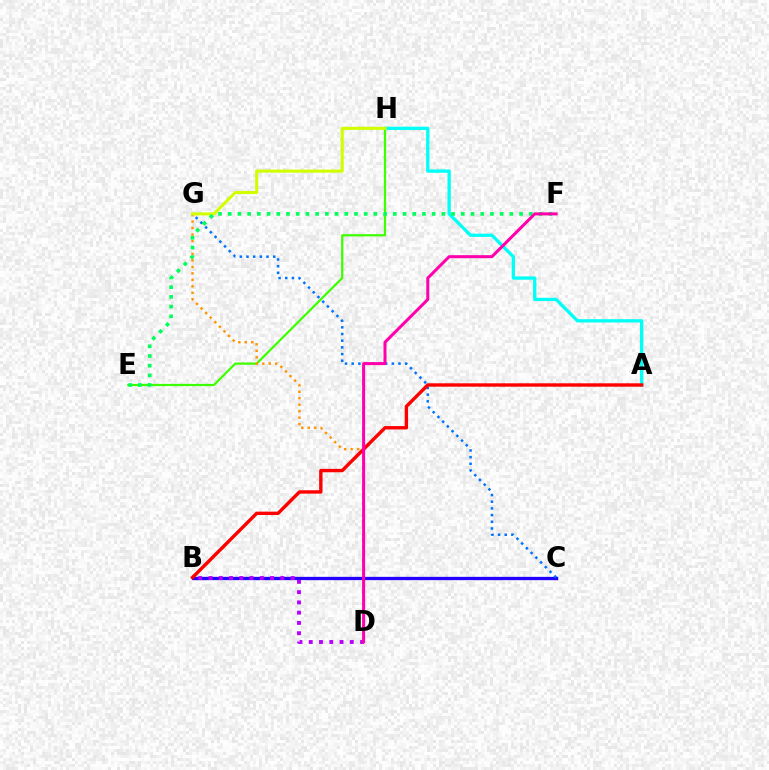{('B', 'C'): [{'color': '#2500ff', 'line_style': 'solid', 'thickness': 2.38}], ('C', 'G'): [{'color': '#0074ff', 'line_style': 'dotted', 'thickness': 1.82}], ('A', 'H'): [{'color': '#00fff6', 'line_style': 'solid', 'thickness': 2.38}], ('E', 'H'): [{'color': '#3dff00', 'line_style': 'solid', 'thickness': 1.6}], ('D', 'G'): [{'color': '#ff9400', 'line_style': 'dotted', 'thickness': 1.76}], ('B', 'D'): [{'color': '#b900ff', 'line_style': 'dotted', 'thickness': 2.79}], ('G', 'H'): [{'color': '#d1ff00', 'line_style': 'solid', 'thickness': 2.21}], ('E', 'F'): [{'color': '#00ff5c', 'line_style': 'dotted', 'thickness': 2.64}], ('A', 'B'): [{'color': '#ff0000', 'line_style': 'solid', 'thickness': 2.44}], ('D', 'F'): [{'color': '#ff00ac', 'line_style': 'solid', 'thickness': 2.17}]}